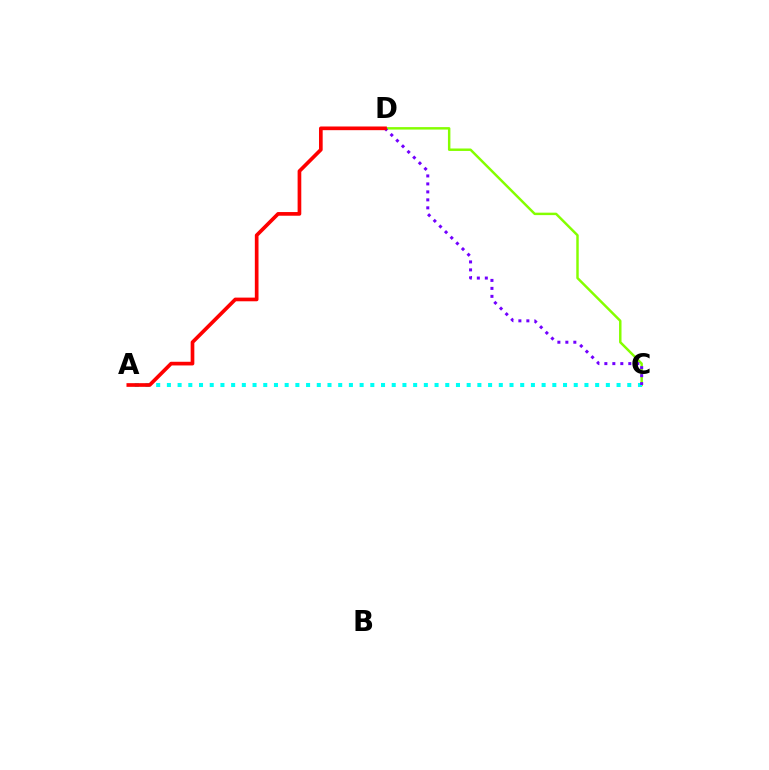{('C', 'D'): [{'color': '#84ff00', 'line_style': 'solid', 'thickness': 1.77}, {'color': '#7200ff', 'line_style': 'dotted', 'thickness': 2.17}], ('A', 'C'): [{'color': '#00fff6', 'line_style': 'dotted', 'thickness': 2.91}], ('A', 'D'): [{'color': '#ff0000', 'line_style': 'solid', 'thickness': 2.65}]}